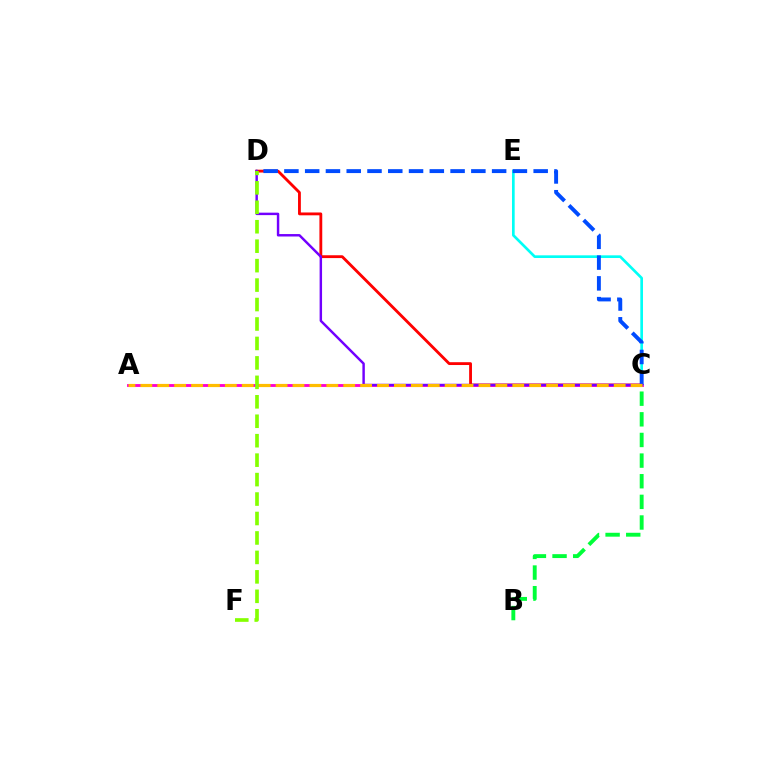{('B', 'C'): [{'color': '#00ff39', 'line_style': 'dashed', 'thickness': 2.8}], ('C', 'D'): [{'color': '#ff0000', 'line_style': 'solid', 'thickness': 2.04}, {'color': '#004bff', 'line_style': 'dashed', 'thickness': 2.82}, {'color': '#7200ff', 'line_style': 'solid', 'thickness': 1.76}], ('A', 'C'): [{'color': '#ff00cf', 'line_style': 'solid', 'thickness': 2.06}, {'color': '#ffbd00', 'line_style': 'dashed', 'thickness': 2.3}], ('C', 'E'): [{'color': '#00fff6', 'line_style': 'solid', 'thickness': 1.93}], ('D', 'F'): [{'color': '#84ff00', 'line_style': 'dashed', 'thickness': 2.64}]}